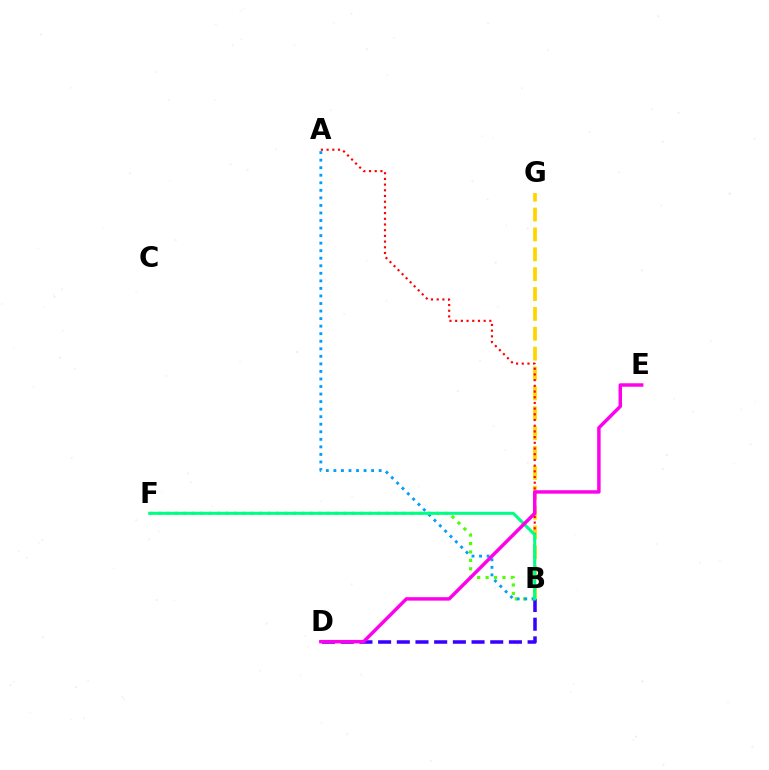{('B', 'G'): [{'color': '#ffd500', 'line_style': 'dashed', 'thickness': 2.7}], ('A', 'B'): [{'color': '#ff0000', 'line_style': 'dotted', 'thickness': 1.55}, {'color': '#009eff', 'line_style': 'dotted', 'thickness': 2.05}], ('B', 'F'): [{'color': '#4fff00', 'line_style': 'dotted', 'thickness': 2.29}, {'color': '#00ff86', 'line_style': 'solid', 'thickness': 2.19}], ('B', 'D'): [{'color': '#3700ff', 'line_style': 'dashed', 'thickness': 2.54}], ('D', 'E'): [{'color': '#ff00ed', 'line_style': 'solid', 'thickness': 2.49}]}